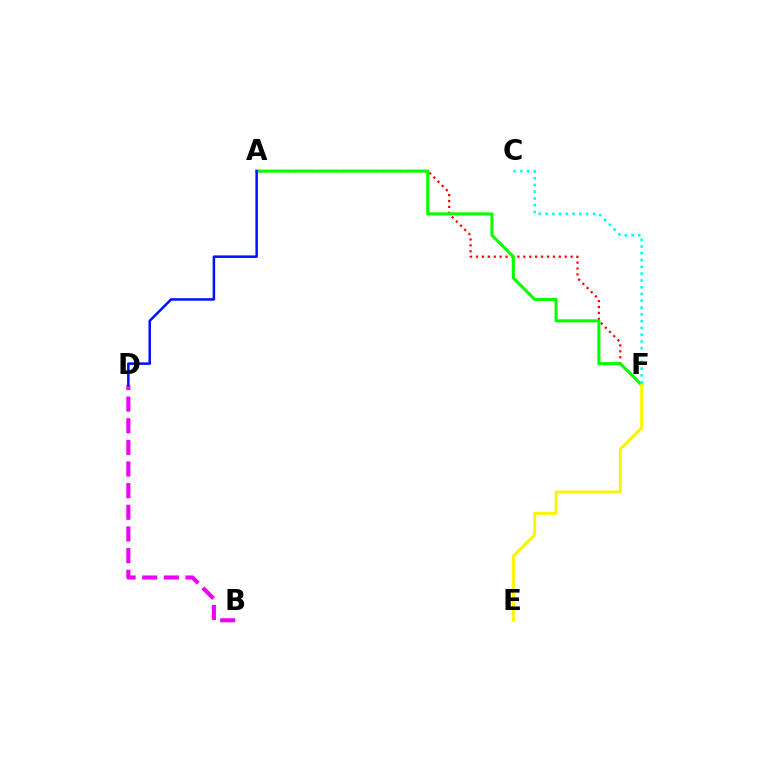{('A', 'F'): [{'color': '#ff0000', 'line_style': 'dotted', 'thickness': 1.61}, {'color': '#08ff00', 'line_style': 'solid', 'thickness': 2.21}], ('B', 'D'): [{'color': '#ee00ff', 'line_style': 'dashed', 'thickness': 2.94}], ('E', 'F'): [{'color': '#fcf500', 'line_style': 'solid', 'thickness': 2.15}], ('C', 'F'): [{'color': '#00fff6', 'line_style': 'dotted', 'thickness': 1.84}], ('A', 'D'): [{'color': '#0010ff', 'line_style': 'solid', 'thickness': 1.81}]}